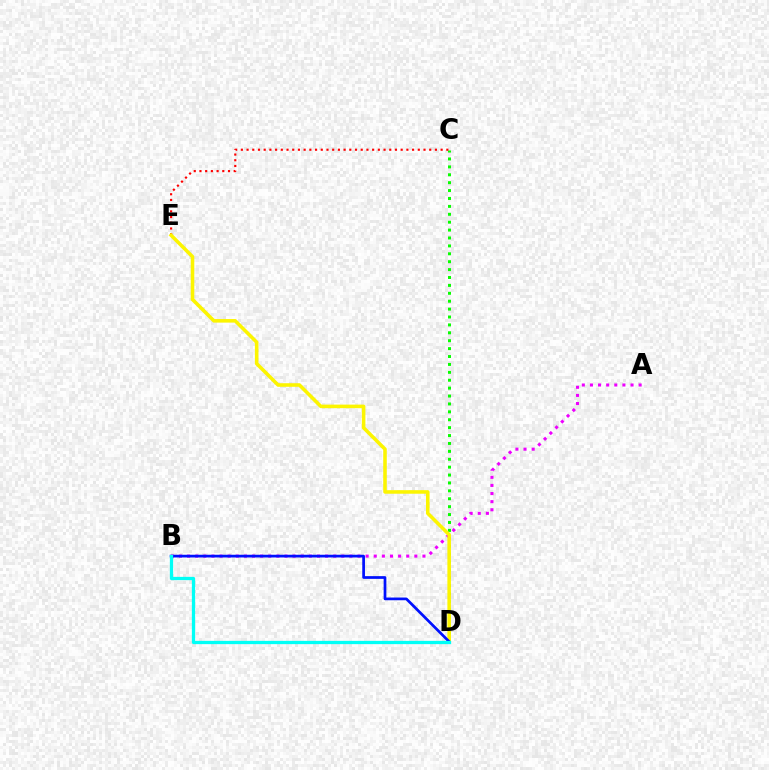{('A', 'B'): [{'color': '#ee00ff', 'line_style': 'dotted', 'thickness': 2.21}], ('C', 'D'): [{'color': '#08ff00', 'line_style': 'dotted', 'thickness': 2.15}], ('C', 'E'): [{'color': '#ff0000', 'line_style': 'dotted', 'thickness': 1.55}], ('D', 'E'): [{'color': '#fcf500', 'line_style': 'solid', 'thickness': 2.57}], ('B', 'D'): [{'color': '#0010ff', 'line_style': 'solid', 'thickness': 1.96}, {'color': '#00fff6', 'line_style': 'solid', 'thickness': 2.35}]}